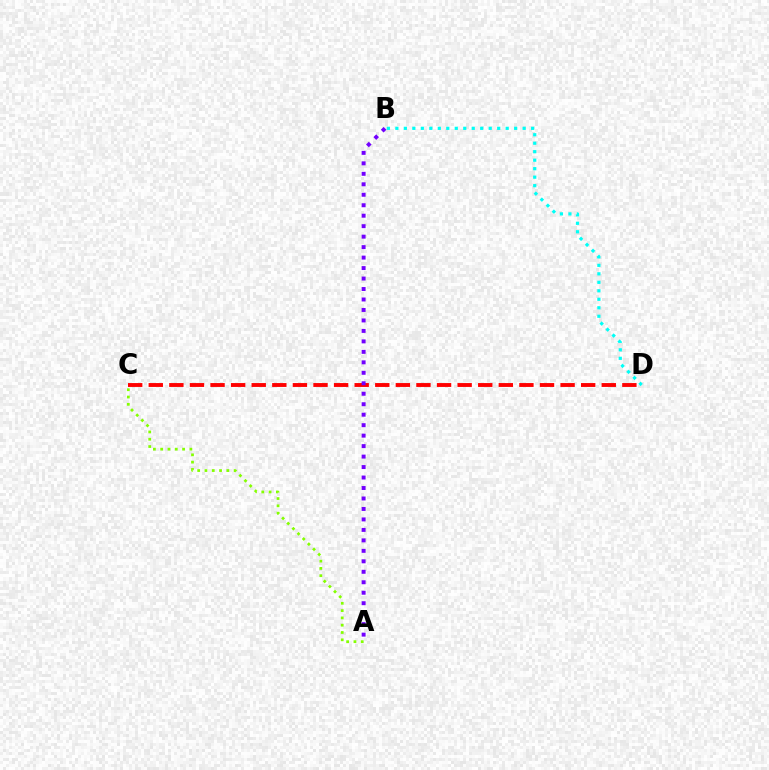{('B', 'D'): [{'color': '#00fff6', 'line_style': 'dotted', 'thickness': 2.31}], ('C', 'D'): [{'color': '#ff0000', 'line_style': 'dashed', 'thickness': 2.8}], ('A', 'C'): [{'color': '#84ff00', 'line_style': 'dotted', 'thickness': 1.98}], ('A', 'B'): [{'color': '#7200ff', 'line_style': 'dotted', 'thickness': 2.85}]}